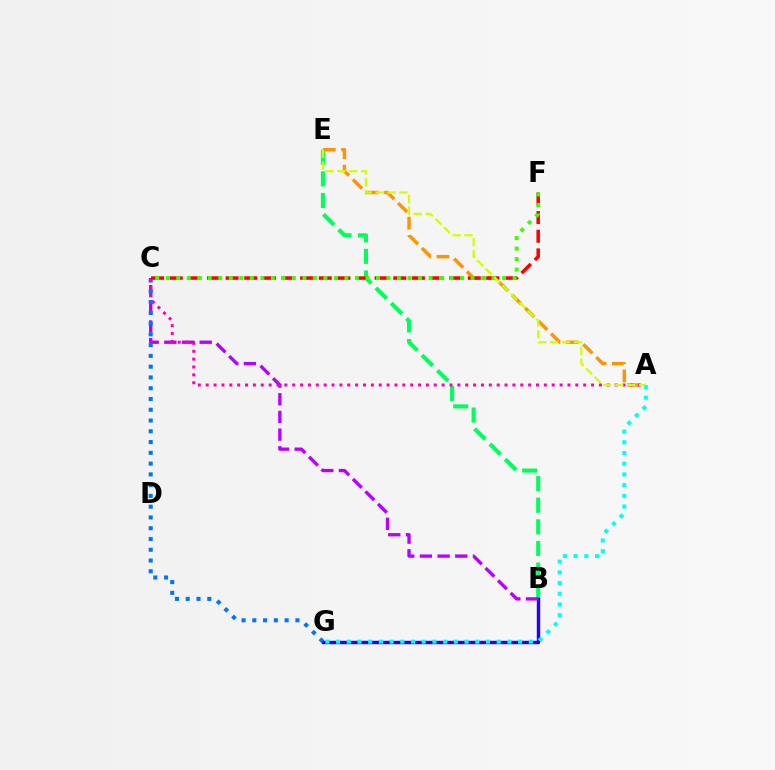{('B', 'E'): [{'color': '#00ff5c', 'line_style': 'dashed', 'thickness': 2.93}], ('B', 'G'): [{'color': '#2500ff', 'line_style': 'solid', 'thickness': 2.45}], ('B', 'C'): [{'color': '#b900ff', 'line_style': 'dashed', 'thickness': 2.4}], ('C', 'G'): [{'color': '#0074ff', 'line_style': 'dotted', 'thickness': 2.93}], ('A', 'E'): [{'color': '#ff9400', 'line_style': 'dashed', 'thickness': 2.48}, {'color': '#d1ff00', 'line_style': 'dashed', 'thickness': 1.62}], ('A', 'C'): [{'color': '#ff00ac', 'line_style': 'dotted', 'thickness': 2.14}], ('C', 'F'): [{'color': '#ff0000', 'line_style': 'dashed', 'thickness': 2.53}, {'color': '#3dff00', 'line_style': 'dotted', 'thickness': 2.86}], ('A', 'G'): [{'color': '#00fff6', 'line_style': 'dotted', 'thickness': 2.91}]}